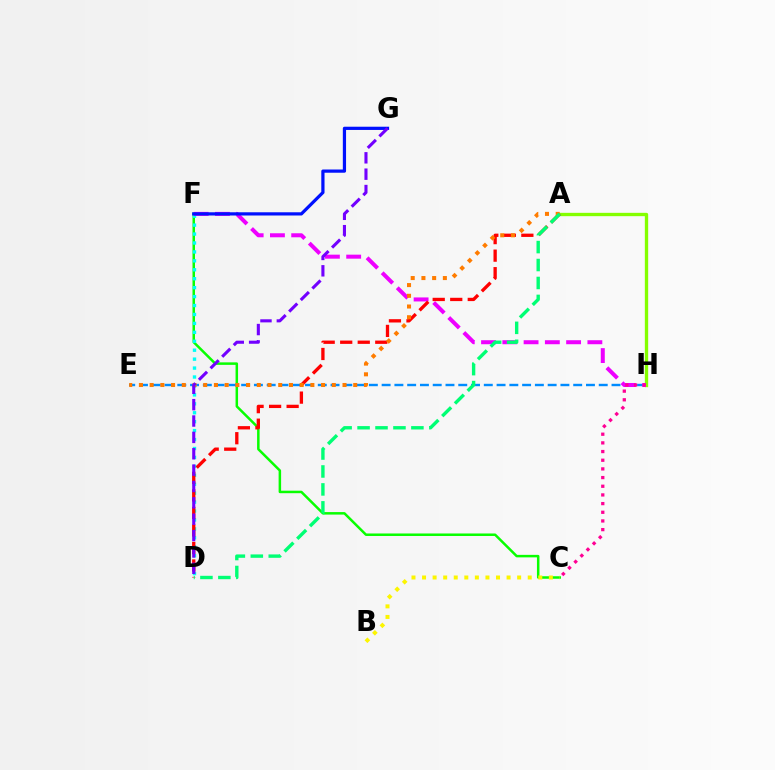{('C', 'F'): [{'color': '#08ff00', 'line_style': 'solid', 'thickness': 1.8}], ('E', 'H'): [{'color': '#008cff', 'line_style': 'dashed', 'thickness': 1.73}], ('D', 'F'): [{'color': '#00fff6', 'line_style': 'dotted', 'thickness': 2.43}], ('A', 'H'): [{'color': '#84ff00', 'line_style': 'solid', 'thickness': 2.4}], ('B', 'C'): [{'color': '#fcf500', 'line_style': 'dotted', 'thickness': 2.87}], ('F', 'H'): [{'color': '#ee00ff', 'line_style': 'dashed', 'thickness': 2.89}], ('A', 'D'): [{'color': '#ff0000', 'line_style': 'dashed', 'thickness': 2.38}, {'color': '#00ff74', 'line_style': 'dashed', 'thickness': 2.44}], ('F', 'G'): [{'color': '#0010ff', 'line_style': 'solid', 'thickness': 2.32}], ('A', 'E'): [{'color': '#ff7c00', 'line_style': 'dotted', 'thickness': 2.91}], ('C', 'H'): [{'color': '#ff0094', 'line_style': 'dotted', 'thickness': 2.36}], ('D', 'G'): [{'color': '#7200ff', 'line_style': 'dashed', 'thickness': 2.22}]}